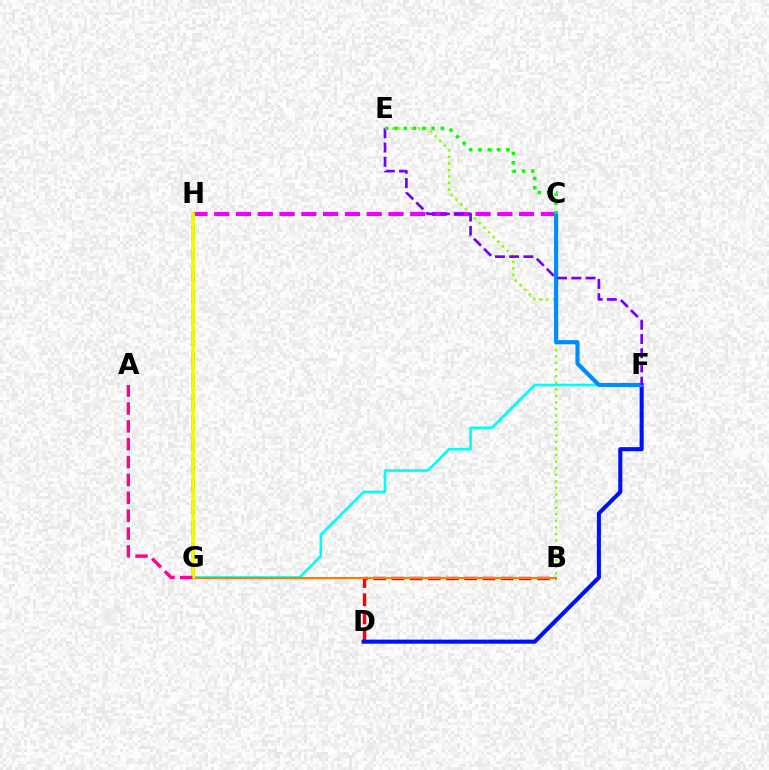{('C', 'H'): [{'color': '#ee00ff', 'line_style': 'dashed', 'thickness': 2.96}], ('B', 'D'): [{'color': '#ff0000', 'line_style': 'dashed', 'thickness': 2.47}], ('G', 'H'): [{'color': '#00ff74', 'line_style': 'dashed', 'thickness': 2.87}, {'color': '#fcf500', 'line_style': 'solid', 'thickness': 2.61}], ('B', 'E'): [{'color': '#84ff00', 'line_style': 'dotted', 'thickness': 1.79}], ('F', 'G'): [{'color': '#00fff6', 'line_style': 'solid', 'thickness': 1.9}], ('D', 'F'): [{'color': '#0010ff', 'line_style': 'solid', 'thickness': 2.93}], ('B', 'G'): [{'color': '#ff7c00', 'line_style': 'solid', 'thickness': 1.54}], ('C', 'F'): [{'color': '#008cff', 'line_style': 'solid', 'thickness': 2.98}], ('E', 'F'): [{'color': '#7200ff', 'line_style': 'dashed', 'thickness': 1.93}], ('A', 'G'): [{'color': '#ff0094', 'line_style': 'dashed', 'thickness': 2.43}], ('C', 'E'): [{'color': '#08ff00', 'line_style': 'dotted', 'thickness': 2.52}]}